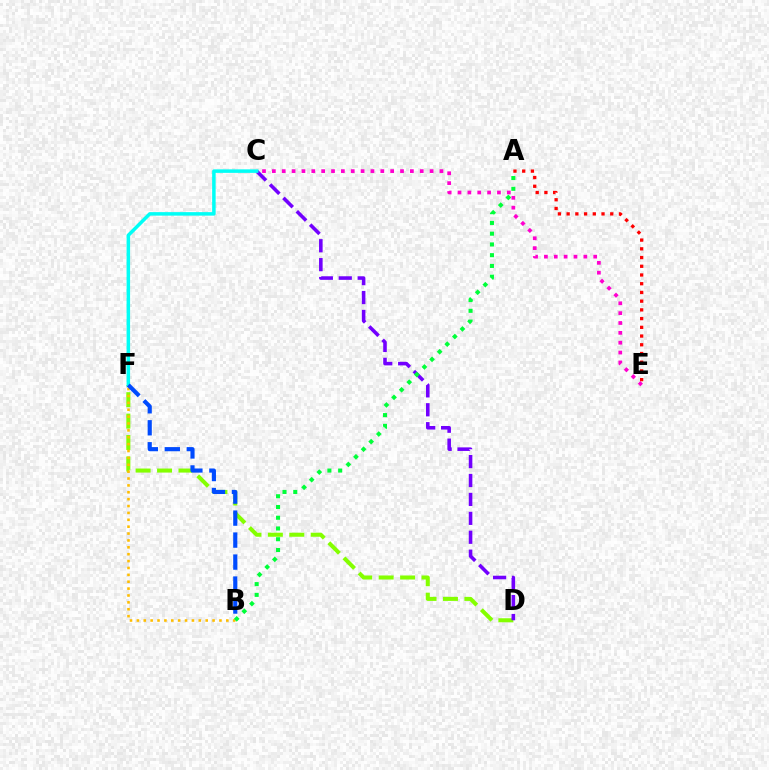{('A', 'E'): [{'color': '#ff0000', 'line_style': 'dotted', 'thickness': 2.37}], ('D', 'F'): [{'color': '#84ff00', 'line_style': 'dashed', 'thickness': 2.91}], ('B', 'F'): [{'color': '#ffbd00', 'line_style': 'dotted', 'thickness': 1.87}, {'color': '#004bff', 'line_style': 'dashed', 'thickness': 2.99}], ('C', 'D'): [{'color': '#7200ff', 'line_style': 'dashed', 'thickness': 2.57}], ('A', 'B'): [{'color': '#00ff39', 'line_style': 'dotted', 'thickness': 2.92}], ('C', 'F'): [{'color': '#00fff6', 'line_style': 'solid', 'thickness': 2.52}], ('C', 'E'): [{'color': '#ff00cf', 'line_style': 'dotted', 'thickness': 2.68}]}